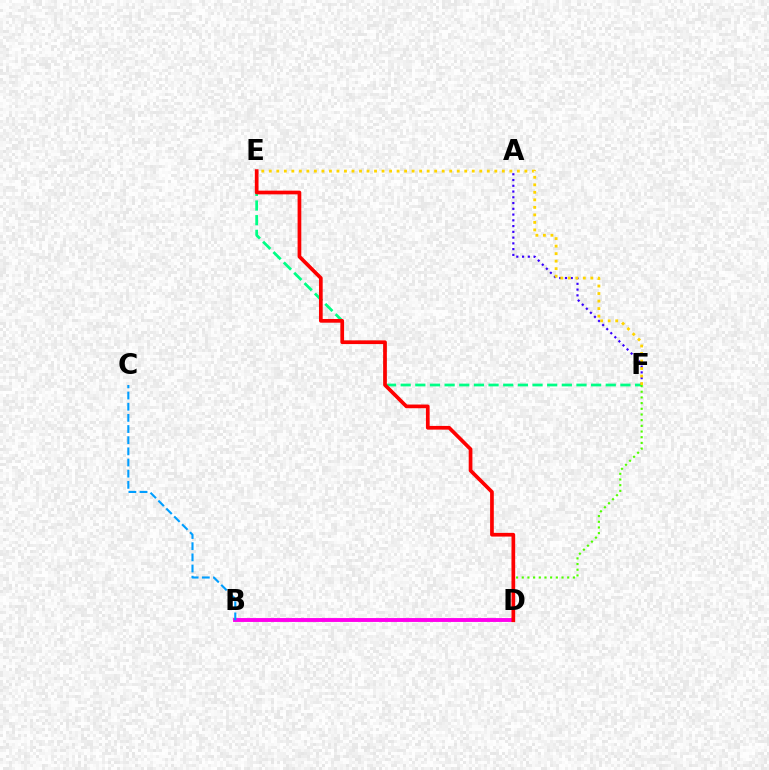{('B', 'D'): [{'color': '#ff00ed', 'line_style': 'solid', 'thickness': 2.8}], ('E', 'F'): [{'color': '#00ff86', 'line_style': 'dashed', 'thickness': 1.99}, {'color': '#ffd500', 'line_style': 'dotted', 'thickness': 2.04}], ('A', 'F'): [{'color': '#3700ff', 'line_style': 'dotted', 'thickness': 1.56}], ('D', 'F'): [{'color': '#4fff00', 'line_style': 'dotted', 'thickness': 1.54}], ('D', 'E'): [{'color': '#ff0000', 'line_style': 'solid', 'thickness': 2.67}], ('B', 'C'): [{'color': '#009eff', 'line_style': 'dashed', 'thickness': 1.52}]}